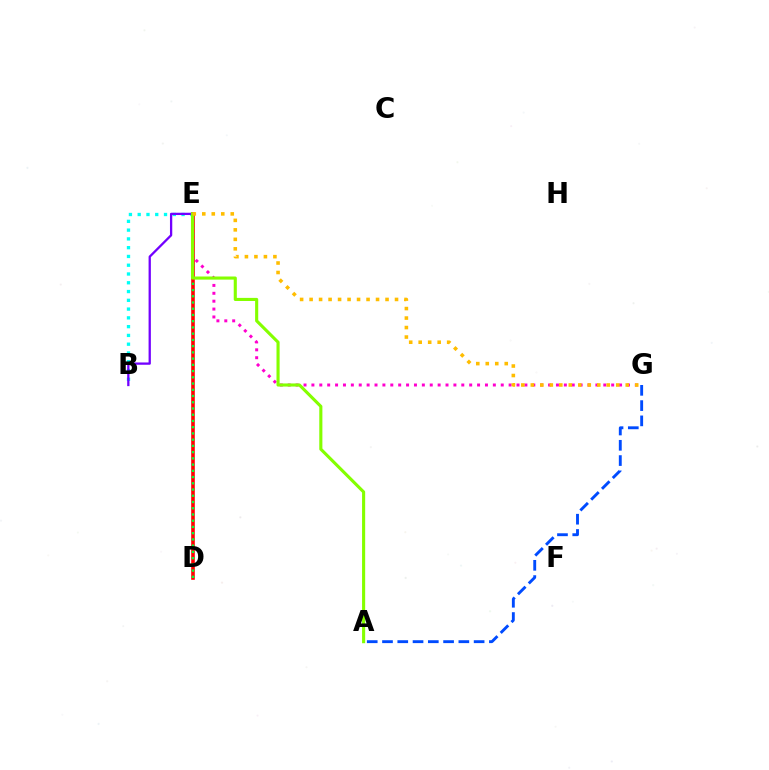{('A', 'G'): [{'color': '#004bff', 'line_style': 'dashed', 'thickness': 2.07}], ('B', 'E'): [{'color': '#00fff6', 'line_style': 'dotted', 'thickness': 2.38}, {'color': '#7200ff', 'line_style': 'solid', 'thickness': 1.65}], ('D', 'E'): [{'color': '#ff0000', 'line_style': 'solid', 'thickness': 2.59}, {'color': '#00ff39', 'line_style': 'dotted', 'thickness': 1.69}], ('E', 'G'): [{'color': '#ff00cf', 'line_style': 'dotted', 'thickness': 2.14}, {'color': '#ffbd00', 'line_style': 'dotted', 'thickness': 2.58}], ('A', 'E'): [{'color': '#84ff00', 'line_style': 'solid', 'thickness': 2.24}]}